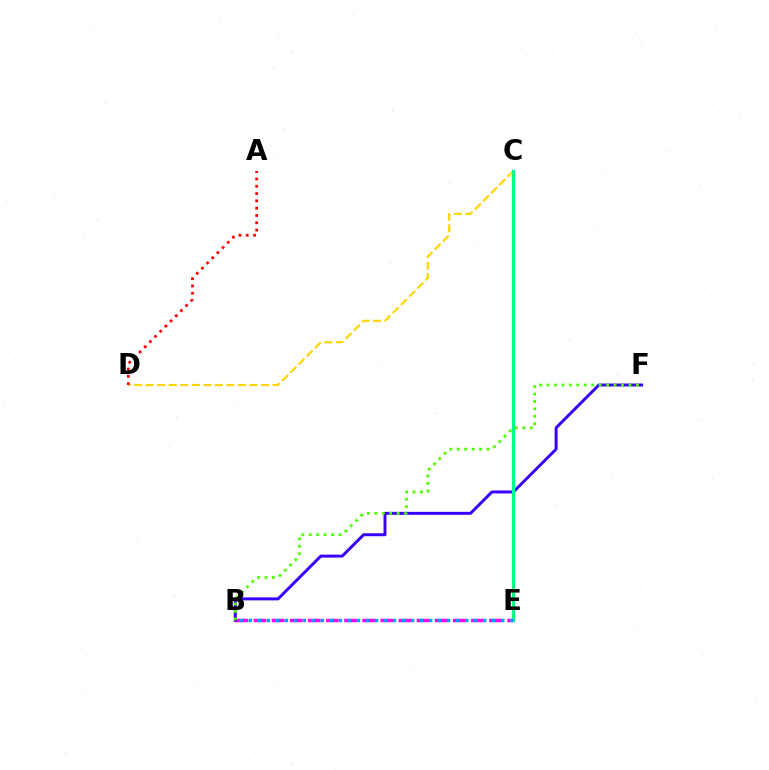{('B', 'E'): [{'color': '#ff00ed', 'line_style': 'dashed', 'thickness': 2.46}, {'color': '#009eff', 'line_style': 'dotted', 'thickness': 2.45}], ('B', 'F'): [{'color': '#3700ff', 'line_style': 'solid', 'thickness': 2.13}, {'color': '#4fff00', 'line_style': 'dotted', 'thickness': 2.02}], ('C', 'D'): [{'color': '#ffd500', 'line_style': 'dashed', 'thickness': 1.57}], ('C', 'E'): [{'color': '#00ff86', 'line_style': 'solid', 'thickness': 2.28}], ('A', 'D'): [{'color': '#ff0000', 'line_style': 'dotted', 'thickness': 1.99}]}